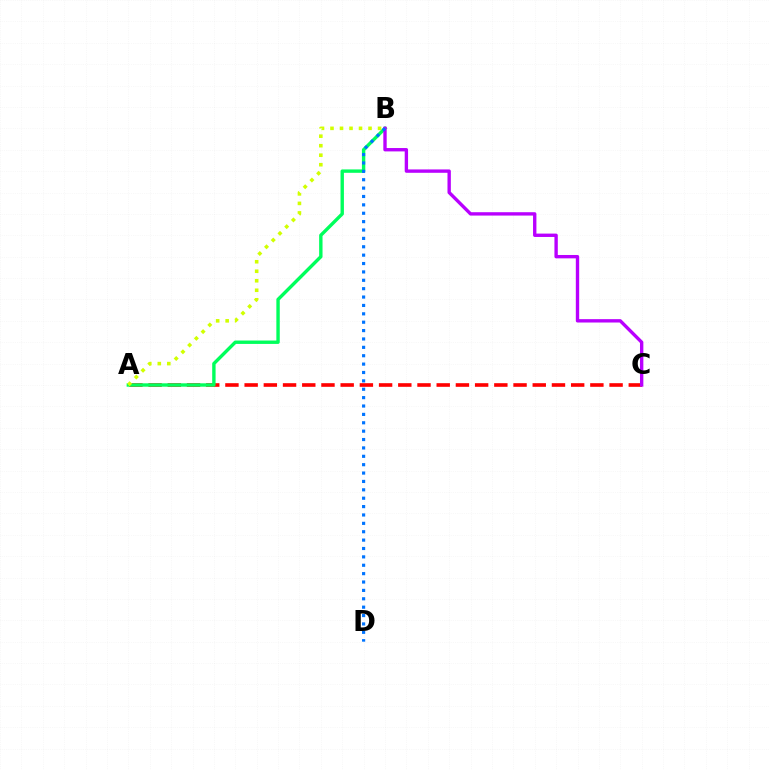{('A', 'C'): [{'color': '#ff0000', 'line_style': 'dashed', 'thickness': 2.61}], ('A', 'B'): [{'color': '#00ff5c', 'line_style': 'solid', 'thickness': 2.44}, {'color': '#d1ff00', 'line_style': 'dotted', 'thickness': 2.58}], ('B', 'C'): [{'color': '#b900ff', 'line_style': 'solid', 'thickness': 2.42}], ('B', 'D'): [{'color': '#0074ff', 'line_style': 'dotted', 'thickness': 2.28}]}